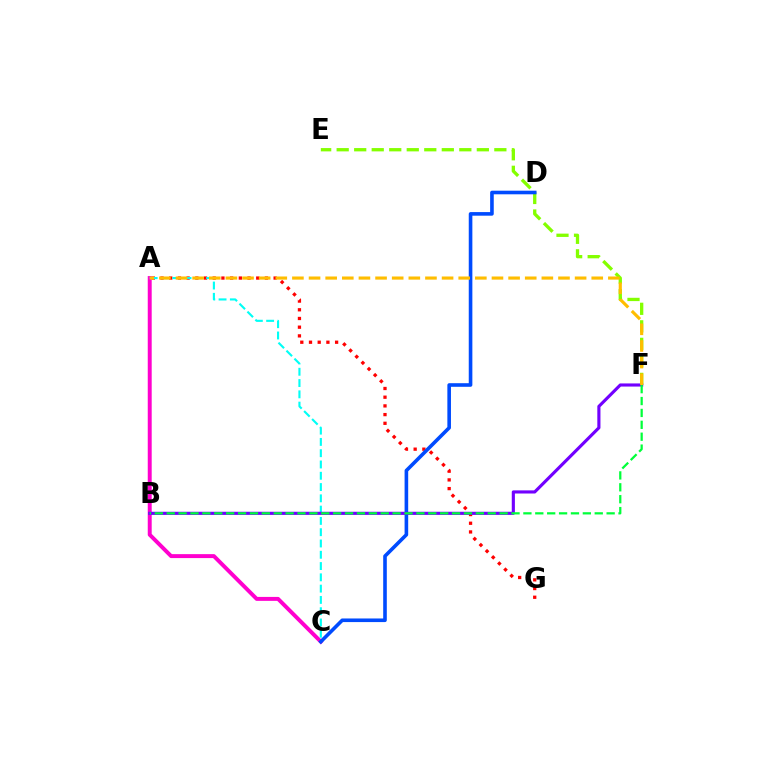{('A', 'C'): [{'color': '#ff00cf', 'line_style': 'solid', 'thickness': 2.84}, {'color': '#00fff6', 'line_style': 'dashed', 'thickness': 1.53}], ('A', 'G'): [{'color': '#ff0000', 'line_style': 'dotted', 'thickness': 2.36}], ('E', 'F'): [{'color': '#84ff00', 'line_style': 'dashed', 'thickness': 2.38}], ('C', 'D'): [{'color': '#004bff', 'line_style': 'solid', 'thickness': 2.6}], ('B', 'F'): [{'color': '#7200ff', 'line_style': 'solid', 'thickness': 2.26}, {'color': '#00ff39', 'line_style': 'dashed', 'thickness': 1.62}], ('A', 'F'): [{'color': '#ffbd00', 'line_style': 'dashed', 'thickness': 2.26}]}